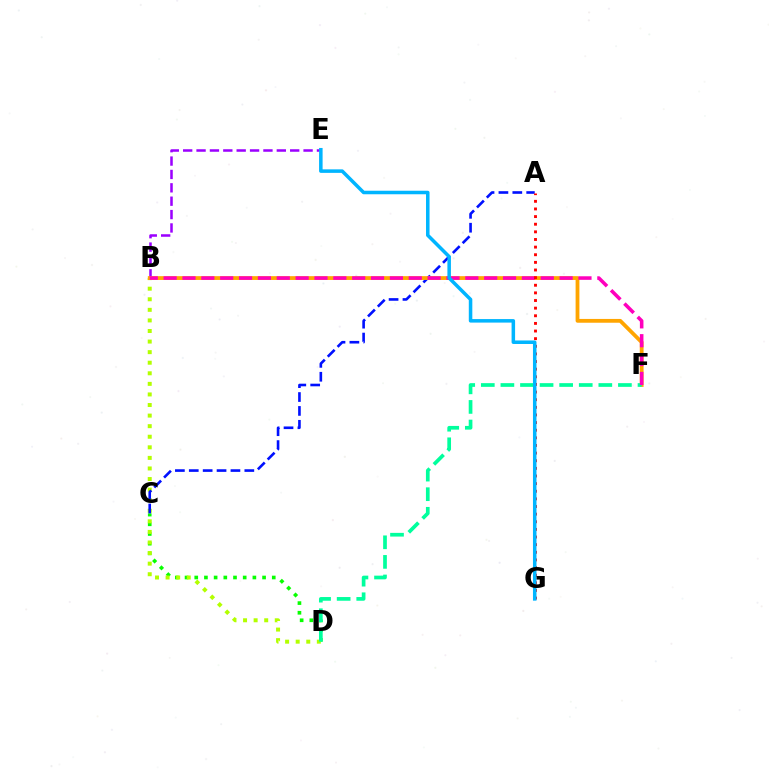{('B', 'E'): [{'color': '#9b00ff', 'line_style': 'dashed', 'thickness': 1.82}], ('C', 'D'): [{'color': '#08ff00', 'line_style': 'dotted', 'thickness': 2.63}], ('B', 'D'): [{'color': '#b3ff00', 'line_style': 'dotted', 'thickness': 2.87}], ('A', 'C'): [{'color': '#0010ff', 'line_style': 'dashed', 'thickness': 1.89}], ('B', 'F'): [{'color': '#ffa500', 'line_style': 'solid', 'thickness': 2.74}, {'color': '#ff00bd', 'line_style': 'dashed', 'thickness': 2.56}], ('D', 'F'): [{'color': '#00ff9d', 'line_style': 'dashed', 'thickness': 2.66}], ('A', 'G'): [{'color': '#ff0000', 'line_style': 'dotted', 'thickness': 2.07}], ('E', 'G'): [{'color': '#00b5ff', 'line_style': 'solid', 'thickness': 2.54}]}